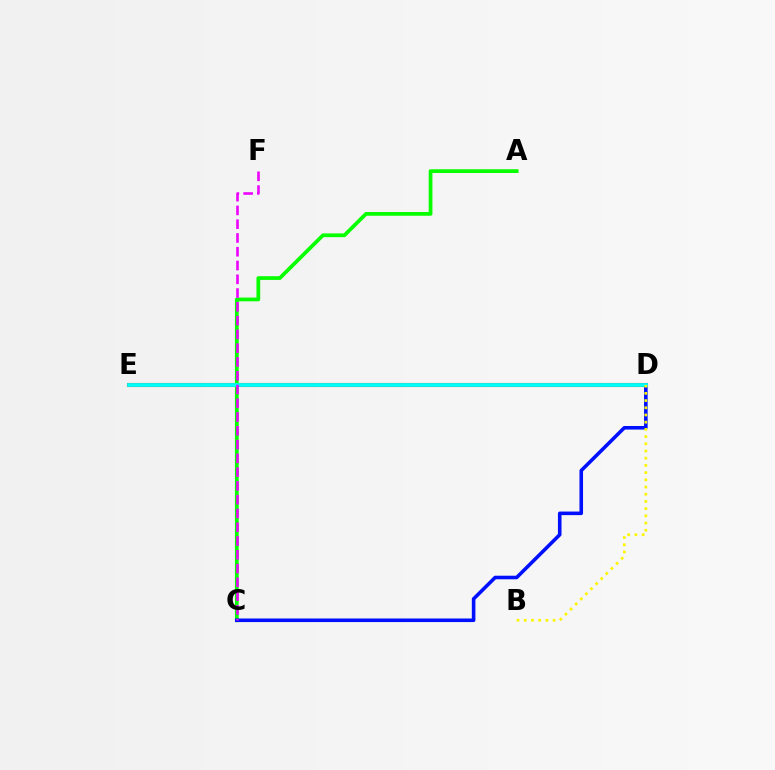{('D', 'E'): [{'color': '#ff0000', 'line_style': 'solid', 'thickness': 2.94}, {'color': '#00fff6', 'line_style': 'solid', 'thickness': 2.76}], ('A', 'C'): [{'color': '#08ff00', 'line_style': 'solid', 'thickness': 2.7}], ('C', 'D'): [{'color': '#0010ff', 'line_style': 'solid', 'thickness': 2.58}], ('C', 'F'): [{'color': '#ee00ff', 'line_style': 'dashed', 'thickness': 1.87}], ('B', 'D'): [{'color': '#fcf500', 'line_style': 'dotted', 'thickness': 1.96}]}